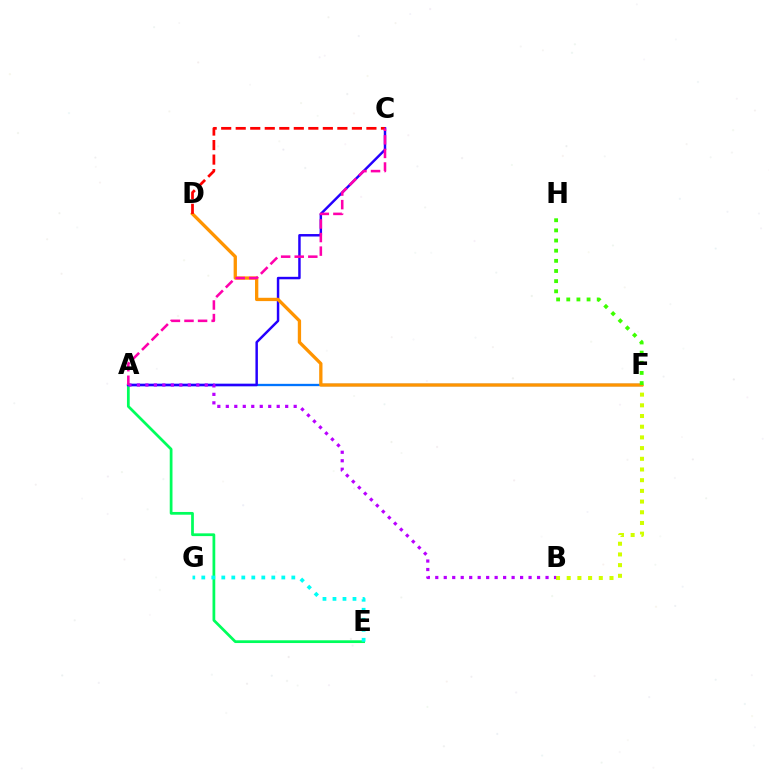{('A', 'F'): [{'color': '#0074ff', 'line_style': 'solid', 'thickness': 1.68}], ('A', 'E'): [{'color': '#00ff5c', 'line_style': 'solid', 'thickness': 1.98}], ('A', 'C'): [{'color': '#2500ff', 'line_style': 'solid', 'thickness': 1.78}, {'color': '#ff00ac', 'line_style': 'dashed', 'thickness': 1.84}], ('B', 'F'): [{'color': '#d1ff00', 'line_style': 'dotted', 'thickness': 2.91}], ('D', 'F'): [{'color': '#ff9400', 'line_style': 'solid', 'thickness': 2.38}], ('A', 'B'): [{'color': '#b900ff', 'line_style': 'dotted', 'thickness': 2.3}], ('C', 'D'): [{'color': '#ff0000', 'line_style': 'dashed', 'thickness': 1.97}], ('F', 'H'): [{'color': '#3dff00', 'line_style': 'dotted', 'thickness': 2.76}], ('E', 'G'): [{'color': '#00fff6', 'line_style': 'dotted', 'thickness': 2.72}]}